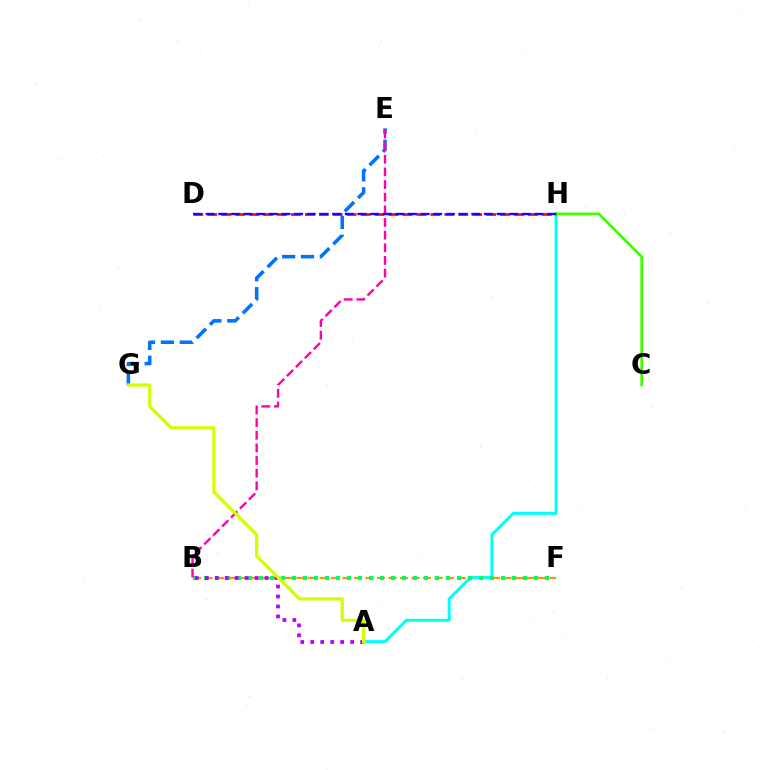{('E', 'G'): [{'color': '#0074ff', 'line_style': 'dashed', 'thickness': 2.56}], ('B', 'F'): [{'color': '#ff9400', 'line_style': 'dashed', 'thickness': 1.56}, {'color': '#00ff5c', 'line_style': 'dotted', 'thickness': 2.99}], ('A', 'H'): [{'color': '#00fff6', 'line_style': 'solid', 'thickness': 2.16}], ('C', 'H'): [{'color': '#3dff00', 'line_style': 'solid', 'thickness': 1.91}], ('B', 'E'): [{'color': '#ff00ac', 'line_style': 'dashed', 'thickness': 1.72}], ('D', 'H'): [{'color': '#ff0000', 'line_style': 'dashed', 'thickness': 1.89}, {'color': '#2500ff', 'line_style': 'dashed', 'thickness': 1.72}], ('A', 'B'): [{'color': '#b900ff', 'line_style': 'dotted', 'thickness': 2.71}], ('A', 'G'): [{'color': '#d1ff00', 'line_style': 'solid', 'thickness': 2.32}]}